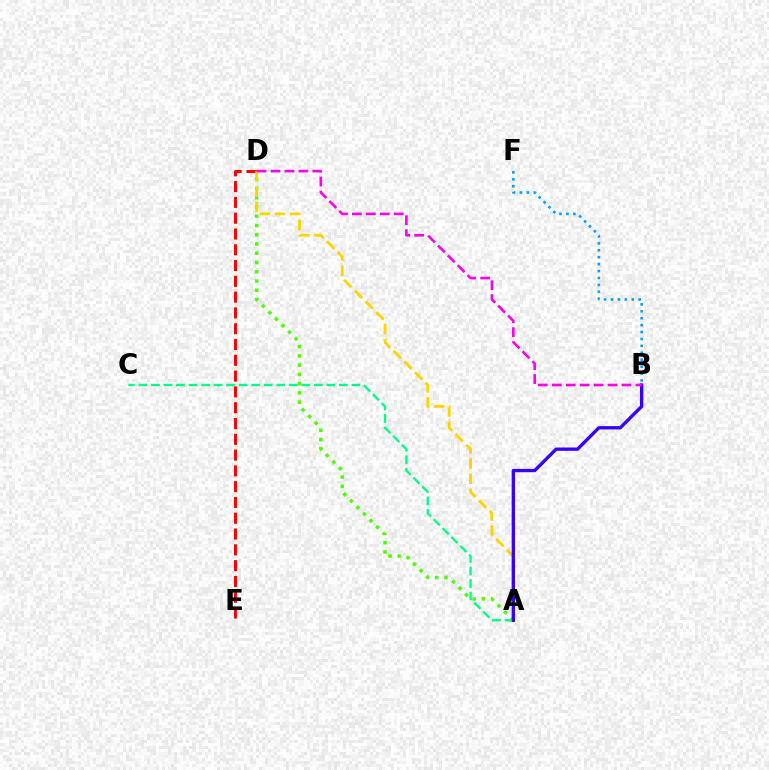{('D', 'E'): [{'color': '#ff0000', 'line_style': 'dashed', 'thickness': 2.15}], ('A', 'C'): [{'color': '#00ff86', 'line_style': 'dashed', 'thickness': 1.7}], ('A', 'D'): [{'color': '#4fff00', 'line_style': 'dotted', 'thickness': 2.52}, {'color': '#ffd500', 'line_style': 'dashed', 'thickness': 2.07}], ('A', 'B'): [{'color': '#3700ff', 'line_style': 'solid', 'thickness': 2.39}], ('B', 'F'): [{'color': '#009eff', 'line_style': 'dotted', 'thickness': 1.88}], ('B', 'D'): [{'color': '#ff00ed', 'line_style': 'dashed', 'thickness': 1.9}]}